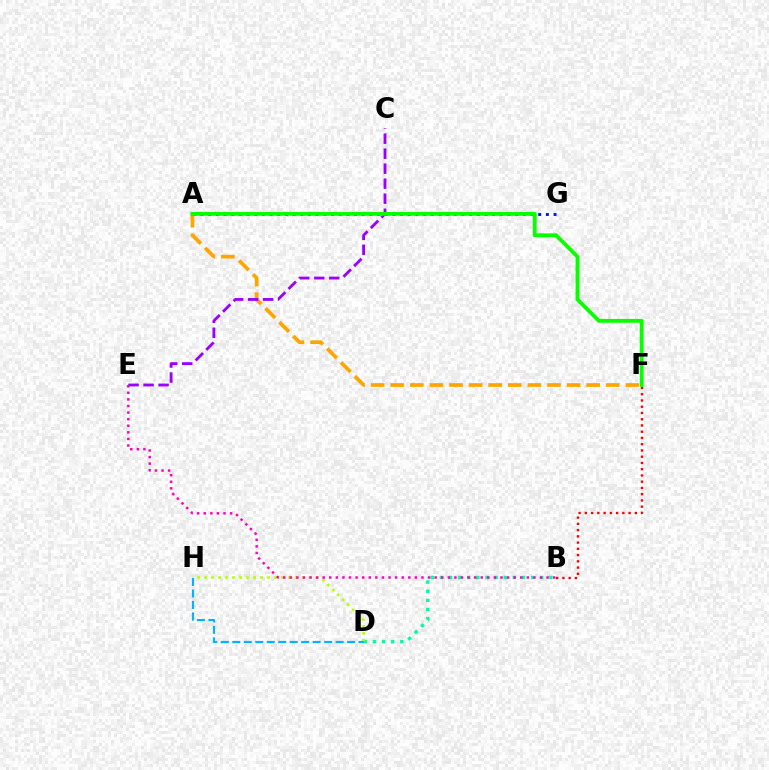{('A', 'G'): [{'color': '#0010ff', 'line_style': 'dotted', 'thickness': 2.09}], ('B', 'D'): [{'color': '#00ff9d', 'line_style': 'dotted', 'thickness': 2.48}], ('D', 'H'): [{'color': '#b3ff00', 'line_style': 'dotted', 'thickness': 1.9}, {'color': '#00b5ff', 'line_style': 'dashed', 'thickness': 1.56}], ('A', 'F'): [{'color': '#ffa500', 'line_style': 'dashed', 'thickness': 2.66}, {'color': '#08ff00', 'line_style': 'solid', 'thickness': 2.75}], ('B', 'E'): [{'color': '#ff00bd', 'line_style': 'dotted', 'thickness': 1.79}], ('C', 'E'): [{'color': '#9b00ff', 'line_style': 'dashed', 'thickness': 2.04}], ('B', 'F'): [{'color': '#ff0000', 'line_style': 'dotted', 'thickness': 1.7}]}